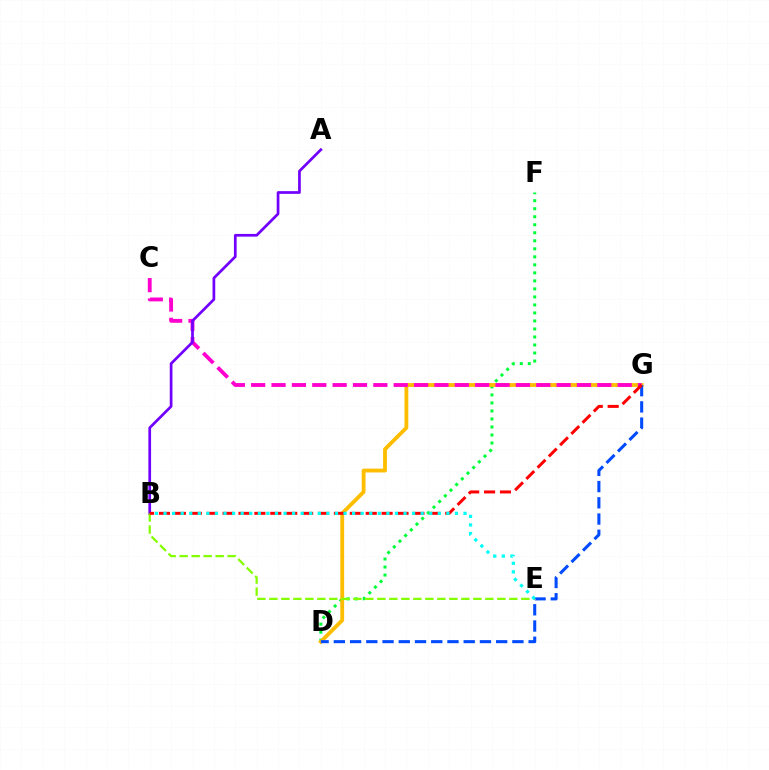{('D', 'F'): [{'color': '#00ff39', 'line_style': 'dotted', 'thickness': 2.18}], ('D', 'G'): [{'color': '#ffbd00', 'line_style': 'solid', 'thickness': 2.75}, {'color': '#004bff', 'line_style': 'dashed', 'thickness': 2.21}], ('C', 'G'): [{'color': '#ff00cf', 'line_style': 'dashed', 'thickness': 2.77}], ('A', 'B'): [{'color': '#7200ff', 'line_style': 'solid', 'thickness': 1.95}], ('B', 'E'): [{'color': '#84ff00', 'line_style': 'dashed', 'thickness': 1.63}, {'color': '#00fff6', 'line_style': 'dotted', 'thickness': 2.33}], ('B', 'G'): [{'color': '#ff0000', 'line_style': 'dashed', 'thickness': 2.16}]}